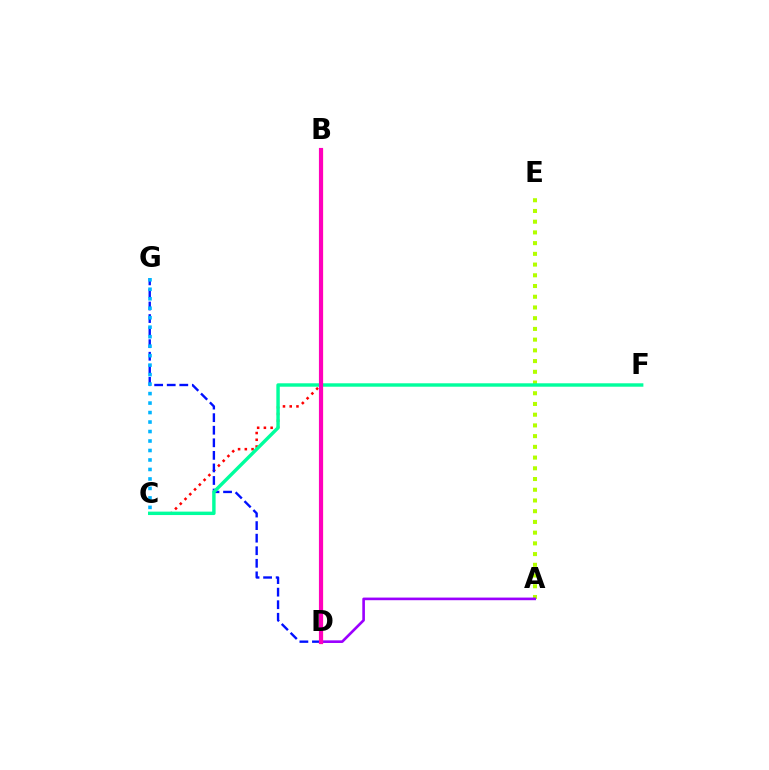{('B', 'D'): [{'color': '#08ff00', 'line_style': 'solid', 'thickness': 1.53}, {'color': '#ffa500', 'line_style': 'solid', 'thickness': 2.26}, {'color': '#ff00bd', 'line_style': 'solid', 'thickness': 2.99}], ('B', 'C'): [{'color': '#ff0000', 'line_style': 'dotted', 'thickness': 1.83}], ('A', 'E'): [{'color': '#b3ff00', 'line_style': 'dotted', 'thickness': 2.91}], ('D', 'G'): [{'color': '#0010ff', 'line_style': 'dashed', 'thickness': 1.71}], ('A', 'D'): [{'color': '#9b00ff', 'line_style': 'solid', 'thickness': 1.89}], ('C', 'G'): [{'color': '#00b5ff', 'line_style': 'dotted', 'thickness': 2.58}], ('C', 'F'): [{'color': '#00ff9d', 'line_style': 'solid', 'thickness': 2.47}]}